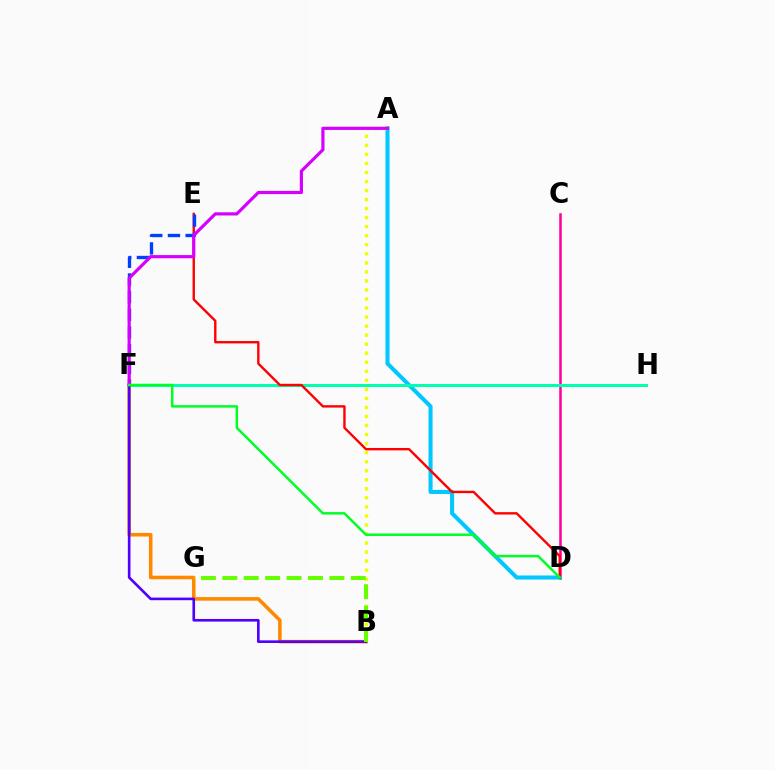{('C', 'D'): [{'color': '#ff00a0', 'line_style': 'solid', 'thickness': 1.82}], ('A', 'D'): [{'color': '#00c7ff', 'line_style': 'solid', 'thickness': 2.92}], ('A', 'B'): [{'color': '#eeff00', 'line_style': 'dotted', 'thickness': 2.46}], ('F', 'H'): [{'color': '#00ffaf', 'line_style': 'solid', 'thickness': 2.16}], ('B', 'F'): [{'color': '#ff8800', 'line_style': 'solid', 'thickness': 2.57}, {'color': '#4f00ff', 'line_style': 'solid', 'thickness': 1.89}], ('D', 'E'): [{'color': '#ff0000', 'line_style': 'solid', 'thickness': 1.71}], ('E', 'F'): [{'color': '#003fff', 'line_style': 'dashed', 'thickness': 2.4}], ('A', 'F'): [{'color': '#d600ff', 'line_style': 'solid', 'thickness': 2.3}], ('B', 'G'): [{'color': '#66ff00', 'line_style': 'dashed', 'thickness': 2.91}], ('D', 'F'): [{'color': '#00ff27', 'line_style': 'solid', 'thickness': 1.8}]}